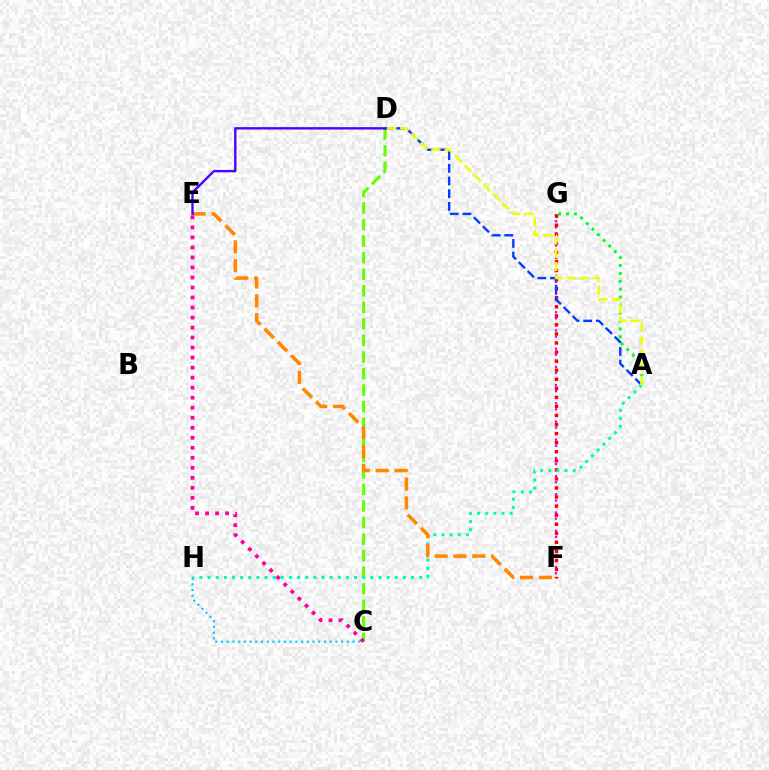{('C', 'D'): [{'color': '#66ff00', 'line_style': 'dashed', 'thickness': 2.25}], ('F', 'G'): [{'color': '#d600ff', 'line_style': 'dotted', 'thickness': 1.65}, {'color': '#ff0000', 'line_style': 'dotted', 'thickness': 2.46}], ('A', 'D'): [{'color': '#003fff', 'line_style': 'dashed', 'thickness': 1.72}, {'color': '#eeff00', 'line_style': 'dashed', 'thickness': 1.81}], ('A', 'G'): [{'color': '#00ff27', 'line_style': 'dotted', 'thickness': 2.16}], ('A', 'H'): [{'color': '#00ffaf', 'line_style': 'dotted', 'thickness': 2.21}], ('E', 'F'): [{'color': '#ff8800', 'line_style': 'dashed', 'thickness': 2.56}], ('C', 'E'): [{'color': '#ff00a0', 'line_style': 'dotted', 'thickness': 2.72}], ('C', 'H'): [{'color': '#00c7ff', 'line_style': 'dotted', 'thickness': 1.55}], ('D', 'E'): [{'color': '#4f00ff', 'line_style': 'solid', 'thickness': 1.72}]}